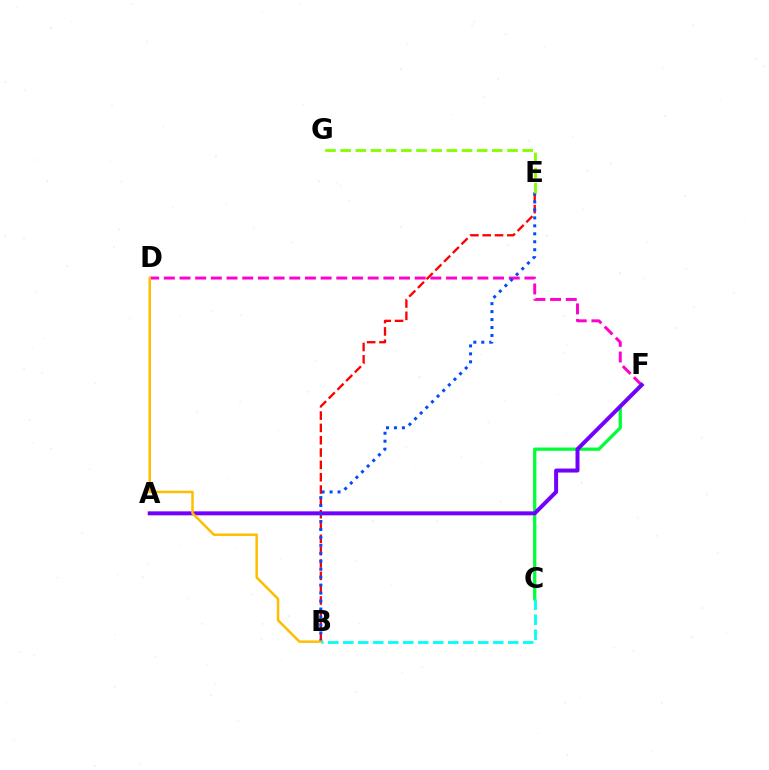{('C', 'F'): [{'color': '#00ff39', 'line_style': 'solid', 'thickness': 2.36}], ('D', 'F'): [{'color': '#ff00cf', 'line_style': 'dashed', 'thickness': 2.13}], ('B', 'E'): [{'color': '#ff0000', 'line_style': 'dashed', 'thickness': 1.67}, {'color': '#004bff', 'line_style': 'dotted', 'thickness': 2.16}], ('A', 'F'): [{'color': '#7200ff', 'line_style': 'solid', 'thickness': 2.86}], ('B', 'D'): [{'color': '#ffbd00', 'line_style': 'solid', 'thickness': 1.79}], ('B', 'C'): [{'color': '#00fff6', 'line_style': 'dashed', 'thickness': 2.04}], ('E', 'G'): [{'color': '#84ff00', 'line_style': 'dashed', 'thickness': 2.06}]}